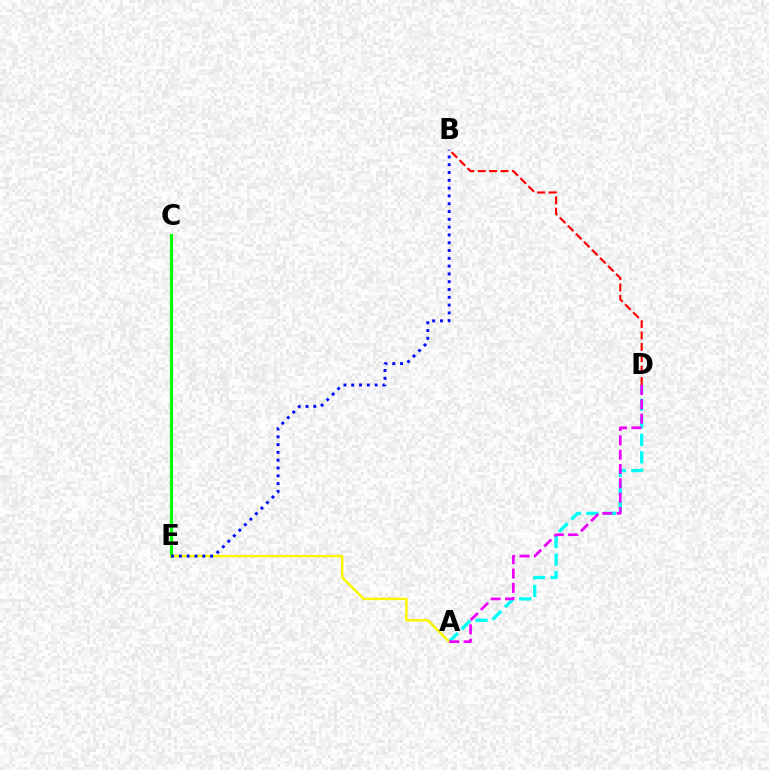{('C', 'E'): [{'color': '#08ff00', 'line_style': 'solid', 'thickness': 2.29}], ('A', 'D'): [{'color': '#00fff6', 'line_style': 'dashed', 'thickness': 2.38}, {'color': '#ee00ff', 'line_style': 'dashed', 'thickness': 1.95}], ('A', 'E'): [{'color': '#fcf500', 'line_style': 'solid', 'thickness': 1.76}], ('B', 'E'): [{'color': '#0010ff', 'line_style': 'dotted', 'thickness': 2.12}], ('B', 'D'): [{'color': '#ff0000', 'line_style': 'dashed', 'thickness': 1.55}]}